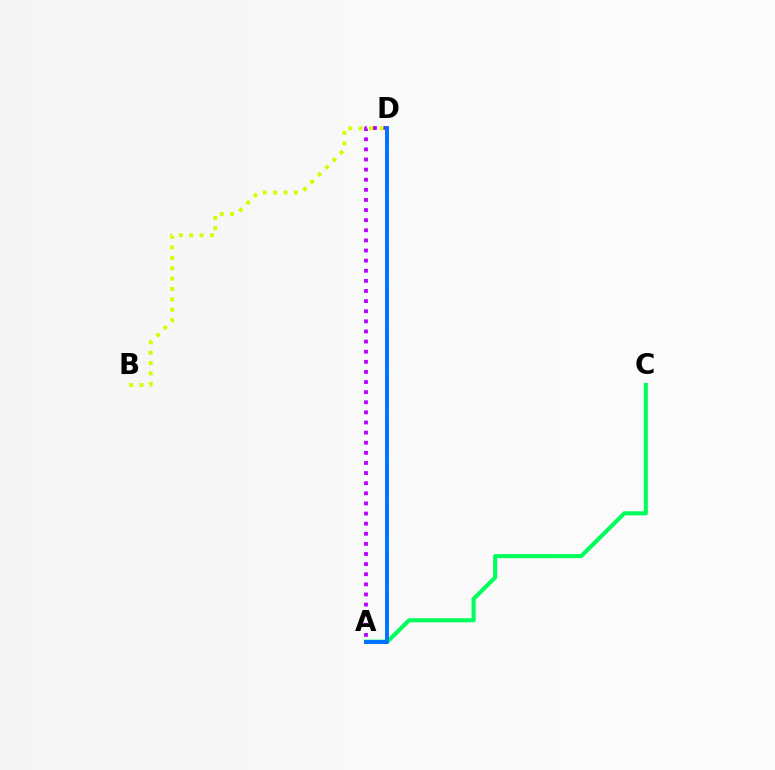{('A', 'D'): [{'color': '#b900ff', 'line_style': 'dotted', 'thickness': 2.75}, {'color': '#ff0000', 'line_style': 'dotted', 'thickness': 2.66}, {'color': '#0074ff', 'line_style': 'solid', 'thickness': 2.83}], ('B', 'D'): [{'color': '#d1ff00', 'line_style': 'dotted', 'thickness': 2.82}], ('A', 'C'): [{'color': '#00ff5c', 'line_style': 'solid', 'thickness': 2.95}]}